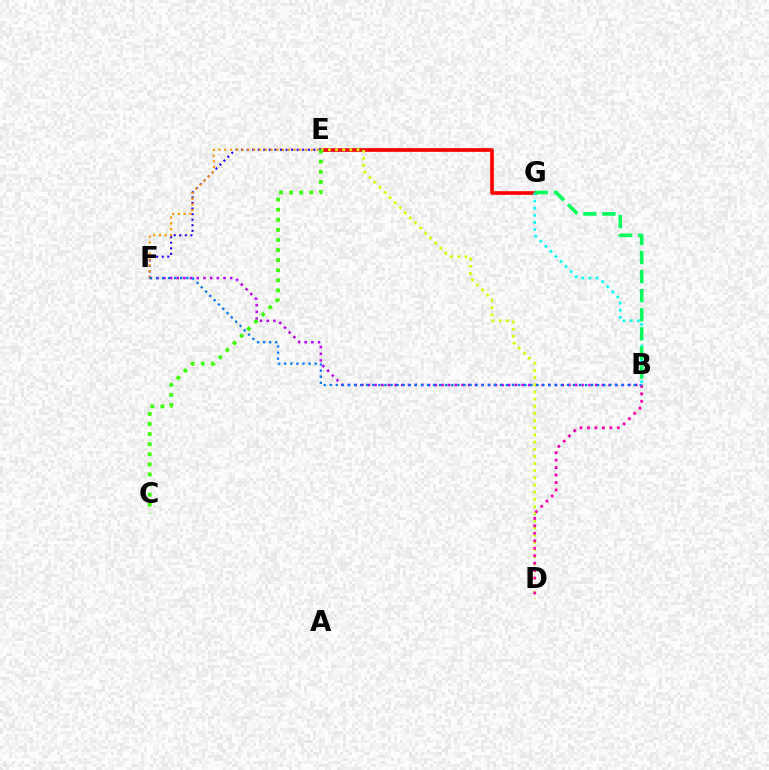{('B', 'F'): [{'color': '#b900ff', 'line_style': 'dotted', 'thickness': 1.82}, {'color': '#0074ff', 'line_style': 'dotted', 'thickness': 1.65}], ('E', 'G'): [{'color': '#ff0000', 'line_style': 'solid', 'thickness': 2.63}], ('D', 'E'): [{'color': '#d1ff00', 'line_style': 'dotted', 'thickness': 1.95}], ('E', 'F'): [{'color': '#2500ff', 'line_style': 'dotted', 'thickness': 1.51}, {'color': '#ff9400', 'line_style': 'dotted', 'thickness': 1.57}], ('B', 'D'): [{'color': '#ff00ac', 'line_style': 'dotted', 'thickness': 2.03}], ('B', 'G'): [{'color': '#00fff6', 'line_style': 'dotted', 'thickness': 1.94}, {'color': '#00ff5c', 'line_style': 'dashed', 'thickness': 2.59}], ('C', 'E'): [{'color': '#3dff00', 'line_style': 'dotted', 'thickness': 2.74}]}